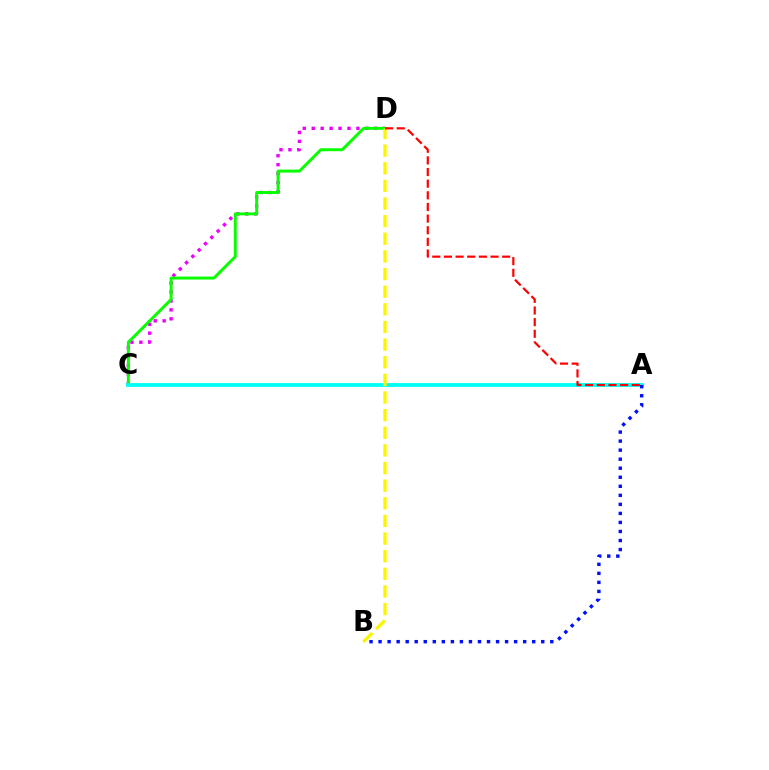{('C', 'D'): [{'color': '#ee00ff', 'line_style': 'dotted', 'thickness': 2.43}, {'color': '#08ff00', 'line_style': 'solid', 'thickness': 2.13}], ('A', 'C'): [{'color': '#00fff6', 'line_style': 'solid', 'thickness': 2.77}], ('B', 'D'): [{'color': '#fcf500', 'line_style': 'dashed', 'thickness': 2.4}], ('A', 'B'): [{'color': '#0010ff', 'line_style': 'dotted', 'thickness': 2.46}], ('A', 'D'): [{'color': '#ff0000', 'line_style': 'dashed', 'thickness': 1.58}]}